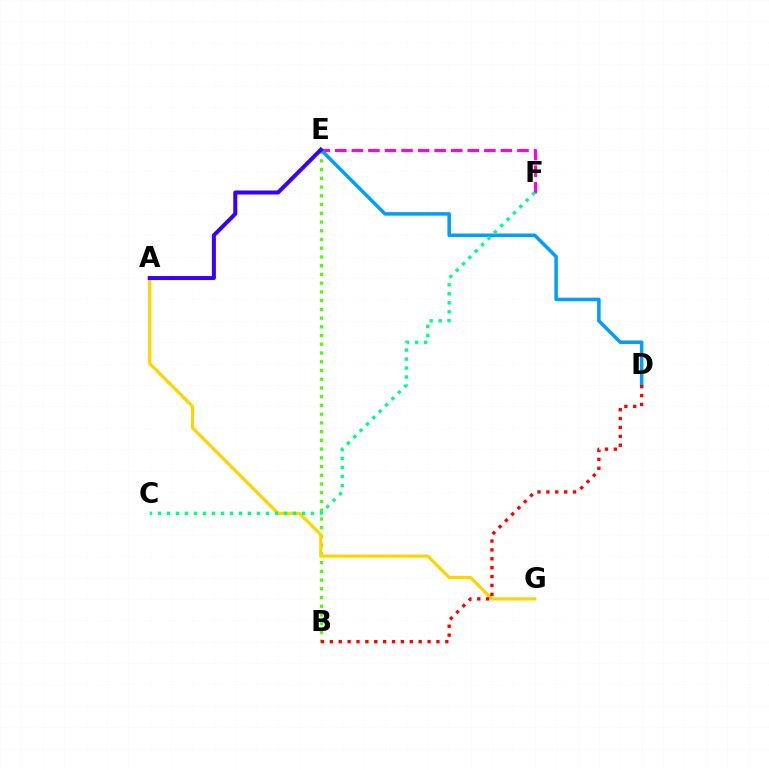{('E', 'F'): [{'color': '#ff00ed', 'line_style': 'dashed', 'thickness': 2.25}], ('B', 'E'): [{'color': '#4fff00', 'line_style': 'dotted', 'thickness': 2.37}], ('A', 'G'): [{'color': '#ffd500', 'line_style': 'solid', 'thickness': 2.32}], ('D', 'E'): [{'color': '#009eff', 'line_style': 'solid', 'thickness': 2.54}], ('C', 'F'): [{'color': '#00ff86', 'line_style': 'dotted', 'thickness': 2.45}], ('B', 'D'): [{'color': '#ff0000', 'line_style': 'dotted', 'thickness': 2.41}], ('A', 'E'): [{'color': '#3700ff', 'line_style': 'solid', 'thickness': 2.89}]}